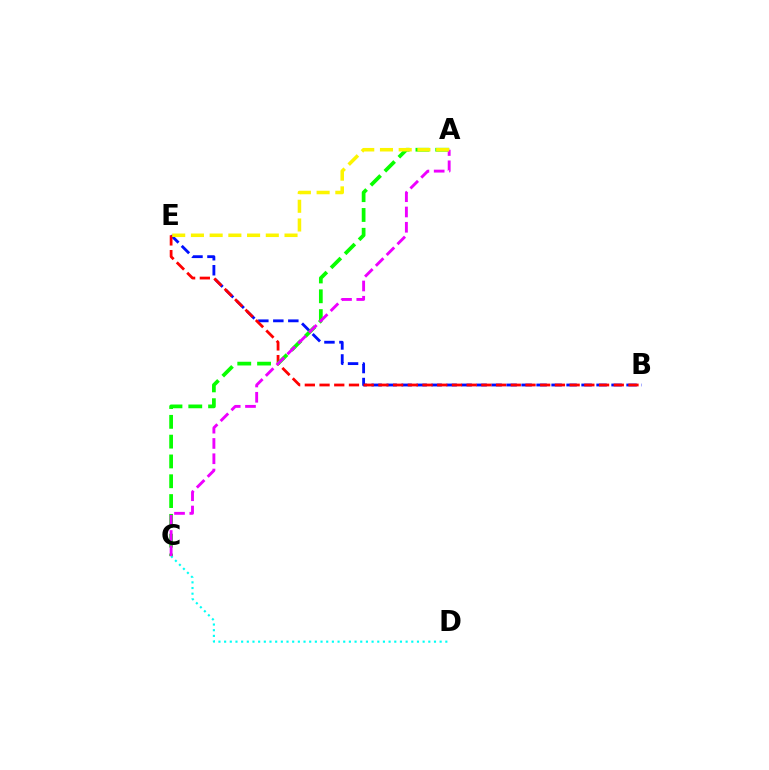{('C', 'D'): [{'color': '#00fff6', 'line_style': 'dotted', 'thickness': 1.54}], ('B', 'E'): [{'color': '#0010ff', 'line_style': 'dashed', 'thickness': 2.04}, {'color': '#ff0000', 'line_style': 'dashed', 'thickness': 2.0}], ('A', 'C'): [{'color': '#08ff00', 'line_style': 'dashed', 'thickness': 2.69}, {'color': '#ee00ff', 'line_style': 'dashed', 'thickness': 2.08}], ('A', 'E'): [{'color': '#fcf500', 'line_style': 'dashed', 'thickness': 2.54}]}